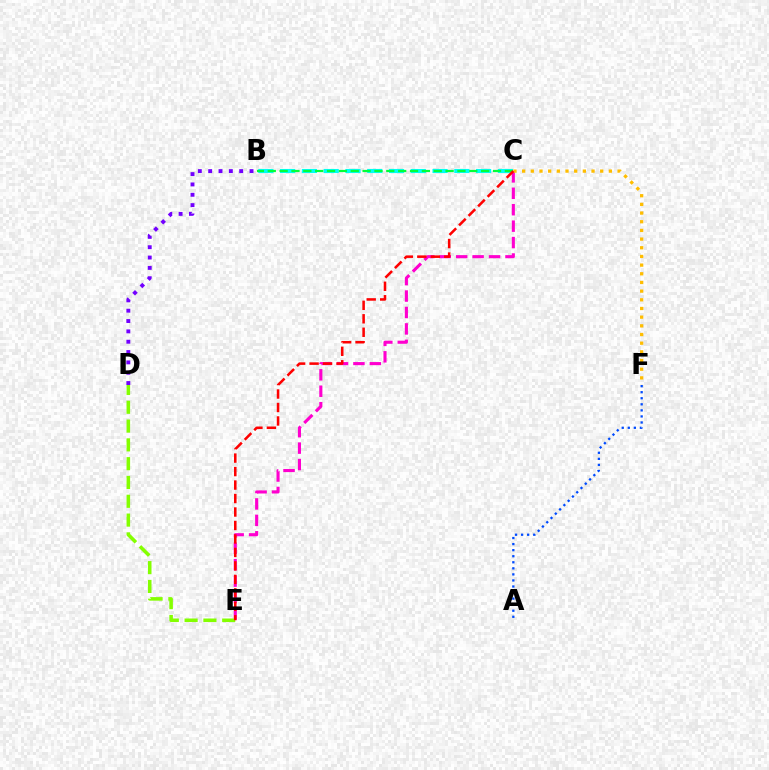{('C', 'E'): [{'color': '#ff00cf', 'line_style': 'dashed', 'thickness': 2.23}, {'color': '#ff0000', 'line_style': 'dashed', 'thickness': 1.83}], ('B', 'D'): [{'color': '#7200ff', 'line_style': 'dotted', 'thickness': 2.81}], ('B', 'C'): [{'color': '#00fff6', 'line_style': 'dashed', 'thickness': 2.96}, {'color': '#00ff39', 'line_style': 'dashed', 'thickness': 1.61}], ('A', 'F'): [{'color': '#004bff', 'line_style': 'dotted', 'thickness': 1.65}], ('C', 'F'): [{'color': '#ffbd00', 'line_style': 'dotted', 'thickness': 2.36}], ('D', 'E'): [{'color': '#84ff00', 'line_style': 'dashed', 'thickness': 2.55}]}